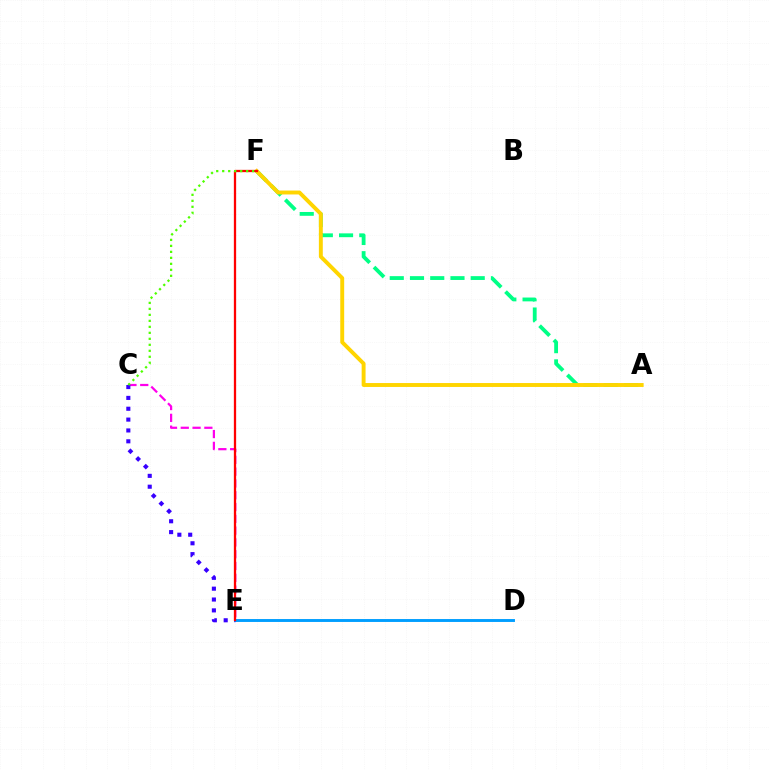{('A', 'F'): [{'color': '#00ff86', 'line_style': 'dashed', 'thickness': 2.75}, {'color': '#ffd500', 'line_style': 'solid', 'thickness': 2.82}], ('D', 'E'): [{'color': '#009eff', 'line_style': 'solid', 'thickness': 2.09}], ('C', 'E'): [{'color': '#ff00ed', 'line_style': 'dashed', 'thickness': 1.6}, {'color': '#3700ff', 'line_style': 'dotted', 'thickness': 2.95}], ('E', 'F'): [{'color': '#ff0000', 'line_style': 'solid', 'thickness': 1.64}], ('C', 'F'): [{'color': '#4fff00', 'line_style': 'dotted', 'thickness': 1.63}]}